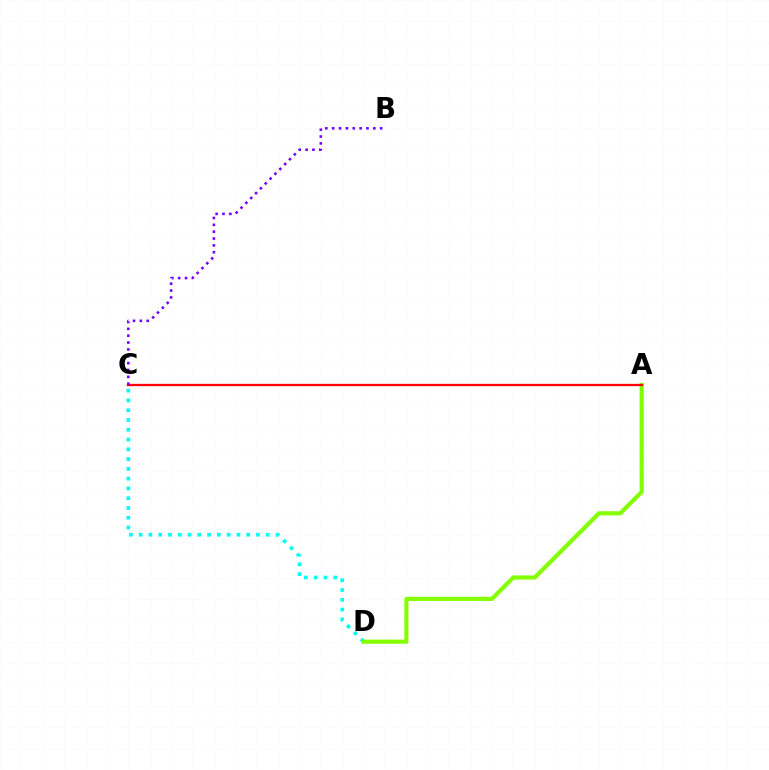{('C', 'D'): [{'color': '#00fff6', 'line_style': 'dotted', 'thickness': 2.66}], ('A', 'D'): [{'color': '#84ff00', 'line_style': 'solid', 'thickness': 2.99}], ('A', 'C'): [{'color': '#ff0000', 'line_style': 'solid', 'thickness': 1.66}], ('B', 'C'): [{'color': '#7200ff', 'line_style': 'dotted', 'thickness': 1.86}]}